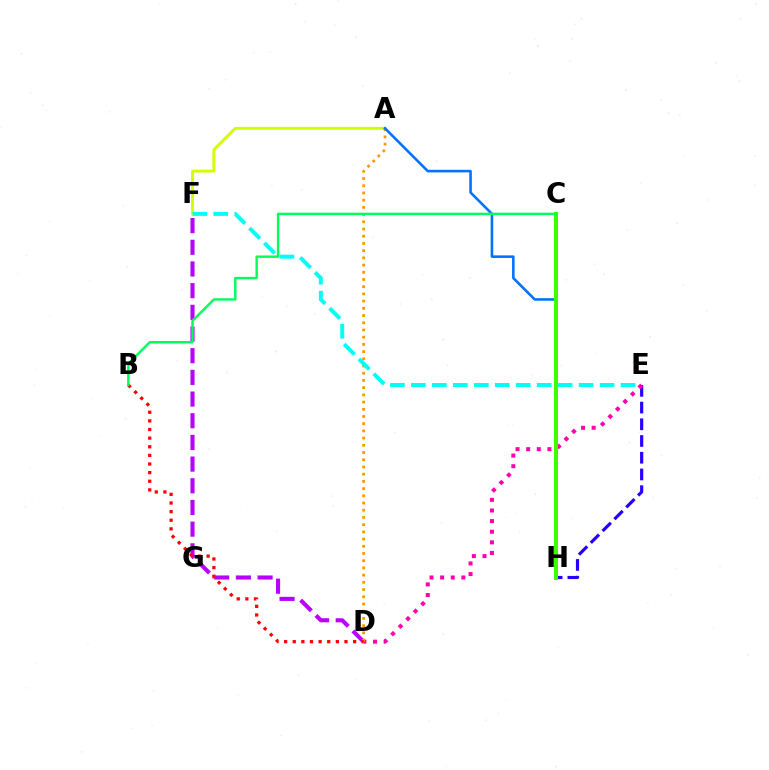{('D', 'F'): [{'color': '#b900ff', 'line_style': 'dashed', 'thickness': 2.95}], ('E', 'H'): [{'color': '#2500ff', 'line_style': 'dashed', 'thickness': 2.27}], ('D', 'E'): [{'color': '#ff00ac', 'line_style': 'dotted', 'thickness': 2.89}], ('A', 'F'): [{'color': '#d1ff00', 'line_style': 'solid', 'thickness': 2.1}], ('A', 'D'): [{'color': '#ff9400', 'line_style': 'dotted', 'thickness': 1.96}], ('A', 'H'): [{'color': '#0074ff', 'line_style': 'solid', 'thickness': 1.87}], ('C', 'H'): [{'color': '#3dff00', 'line_style': 'solid', 'thickness': 2.87}], ('E', 'F'): [{'color': '#00fff6', 'line_style': 'dashed', 'thickness': 2.85}], ('B', 'D'): [{'color': '#ff0000', 'line_style': 'dotted', 'thickness': 2.34}], ('B', 'C'): [{'color': '#00ff5c', 'line_style': 'solid', 'thickness': 1.76}]}